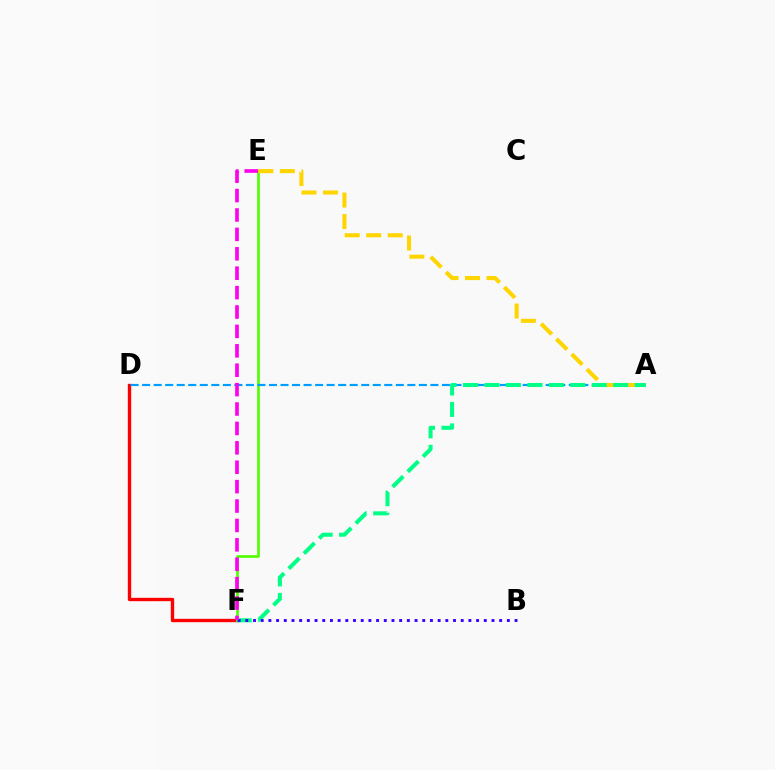{('D', 'F'): [{'color': '#ff0000', 'line_style': 'solid', 'thickness': 2.42}], ('E', 'F'): [{'color': '#4fff00', 'line_style': 'solid', 'thickness': 1.9}, {'color': '#ff00ed', 'line_style': 'dashed', 'thickness': 2.64}], ('A', 'D'): [{'color': '#009eff', 'line_style': 'dashed', 'thickness': 1.57}], ('A', 'E'): [{'color': '#ffd500', 'line_style': 'dashed', 'thickness': 2.92}], ('A', 'F'): [{'color': '#00ff86', 'line_style': 'dashed', 'thickness': 2.91}], ('B', 'F'): [{'color': '#3700ff', 'line_style': 'dotted', 'thickness': 2.09}]}